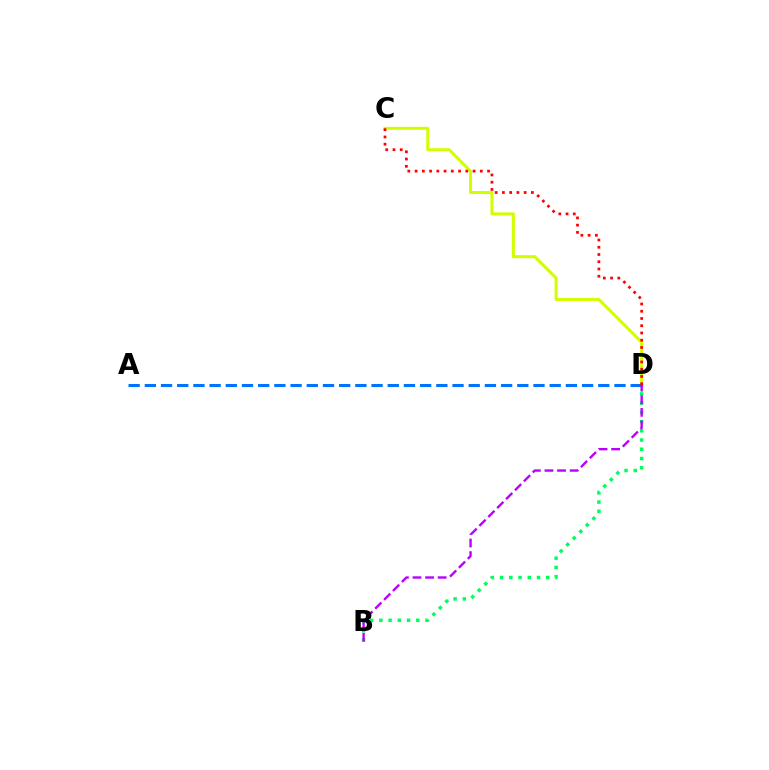{('B', 'D'): [{'color': '#00ff5c', 'line_style': 'dotted', 'thickness': 2.51}, {'color': '#b900ff', 'line_style': 'dashed', 'thickness': 1.71}], ('C', 'D'): [{'color': '#d1ff00', 'line_style': 'solid', 'thickness': 2.19}, {'color': '#ff0000', 'line_style': 'dotted', 'thickness': 1.97}], ('A', 'D'): [{'color': '#0074ff', 'line_style': 'dashed', 'thickness': 2.2}]}